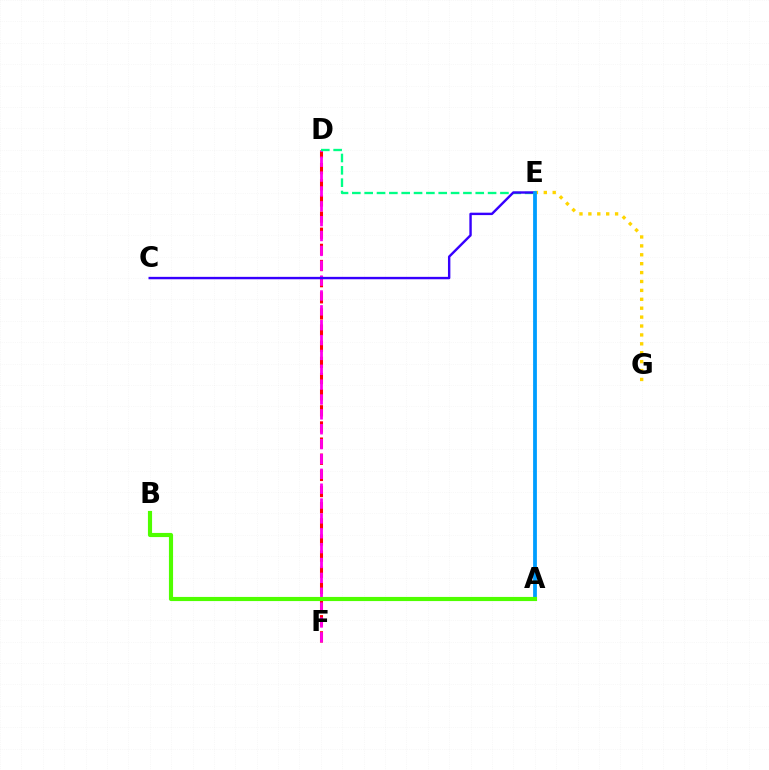{('D', 'F'): [{'color': '#ff0000', 'line_style': 'dashed', 'thickness': 2.19}, {'color': '#ff00ed', 'line_style': 'dashed', 'thickness': 2.02}], ('D', 'E'): [{'color': '#00ff86', 'line_style': 'dashed', 'thickness': 1.68}], ('C', 'E'): [{'color': '#3700ff', 'line_style': 'solid', 'thickness': 1.73}], ('E', 'G'): [{'color': '#ffd500', 'line_style': 'dotted', 'thickness': 2.42}], ('A', 'E'): [{'color': '#009eff', 'line_style': 'solid', 'thickness': 2.72}], ('A', 'B'): [{'color': '#4fff00', 'line_style': 'solid', 'thickness': 2.98}]}